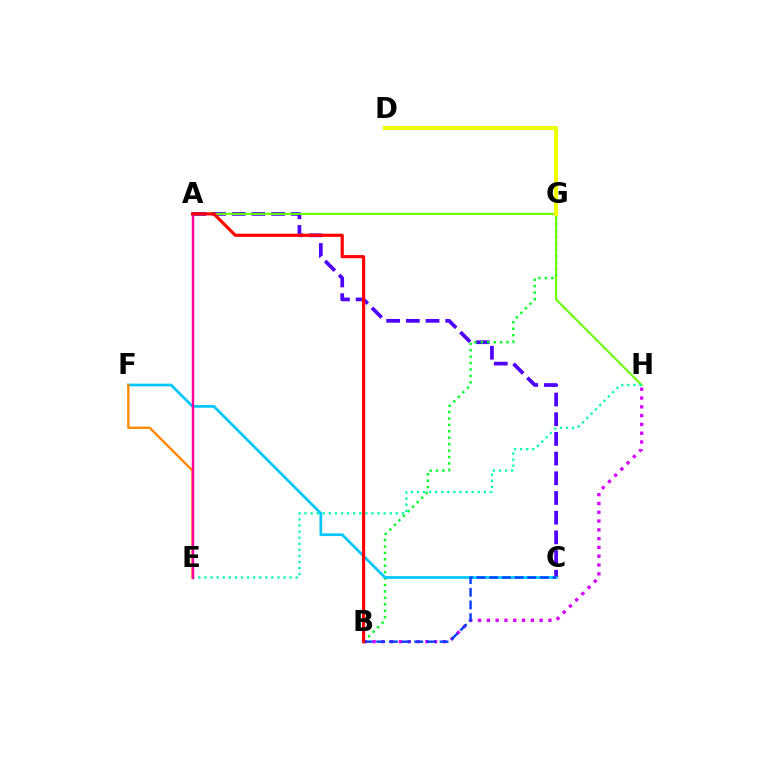{('A', 'C'): [{'color': '#4f00ff', 'line_style': 'dashed', 'thickness': 2.67}], ('B', 'G'): [{'color': '#00ff27', 'line_style': 'dotted', 'thickness': 1.75}], ('A', 'H'): [{'color': '#66ff00', 'line_style': 'solid', 'thickness': 1.5}], ('B', 'H'): [{'color': '#d600ff', 'line_style': 'dotted', 'thickness': 2.39}], ('D', 'G'): [{'color': '#eeff00', 'line_style': 'solid', 'thickness': 2.97}], ('E', 'H'): [{'color': '#00ffaf', 'line_style': 'dotted', 'thickness': 1.65}], ('C', 'F'): [{'color': '#00c7ff', 'line_style': 'solid', 'thickness': 1.96}], ('E', 'F'): [{'color': '#ff8800', 'line_style': 'solid', 'thickness': 1.69}], ('A', 'E'): [{'color': '#ff00a0', 'line_style': 'solid', 'thickness': 1.75}], ('B', 'C'): [{'color': '#003fff', 'line_style': 'dashed', 'thickness': 1.72}], ('A', 'B'): [{'color': '#ff0000', 'line_style': 'solid', 'thickness': 2.26}]}